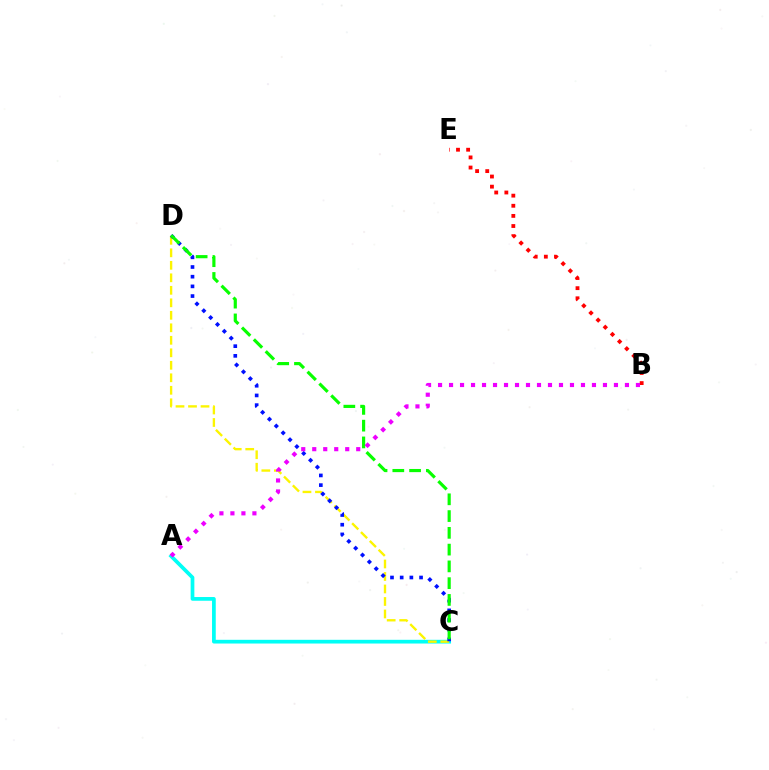{('A', 'C'): [{'color': '#00fff6', 'line_style': 'solid', 'thickness': 2.68}], ('C', 'D'): [{'color': '#fcf500', 'line_style': 'dashed', 'thickness': 1.7}, {'color': '#0010ff', 'line_style': 'dotted', 'thickness': 2.63}, {'color': '#08ff00', 'line_style': 'dashed', 'thickness': 2.28}], ('B', 'E'): [{'color': '#ff0000', 'line_style': 'dotted', 'thickness': 2.75}], ('A', 'B'): [{'color': '#ee00ff', 'line_style': 'dotted', 'thickness': 2.99}]}